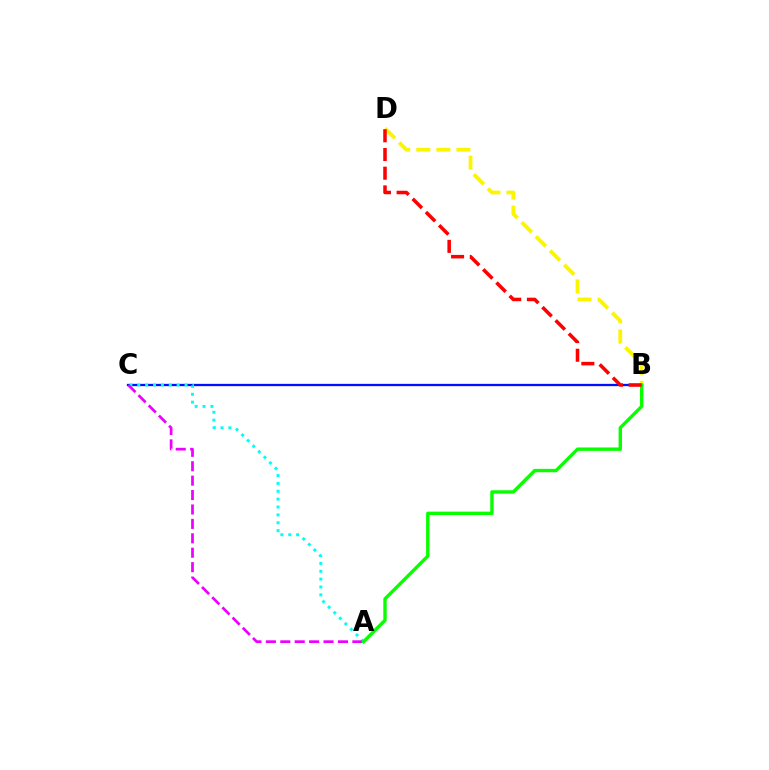{('B', 'C'): [{'color': '#0010ff', 'line_style': 'solid', 'thickness': 1.64}], ('B', 'D'): [{'color': '#fcf500', 'line_style': 'dashed', 'thickness': 2.73}, {'color': '#ff0000', 'line_style': 'dashed', 'thickness': 2.54}], ('A', 'C'): [{'color': '#00fff6', 'line_style': 'dotted', 'thickness': 2.14}, {'color': '#ee00ff', 'line_style': 'dashed', 'thickness': 1.96}], ('A', 'B'): [{'color': '#08ff00', 'line_style': 'solid', 'thickness': 2.44}]}